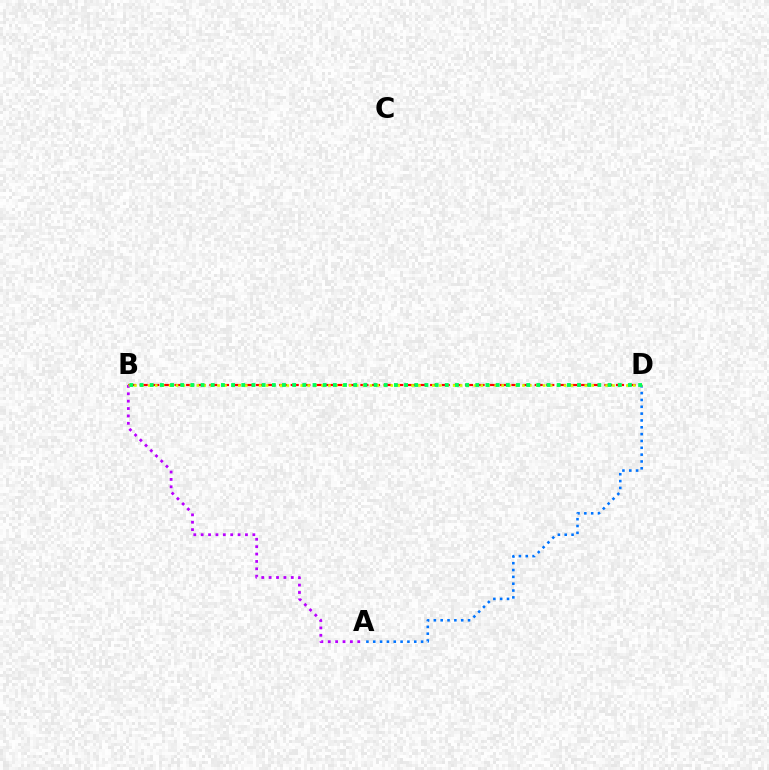{('B', 'D'): [{'color': '#ff0000', 'line_style': 'dashed', 'thickness': 1.58}, {'color': '#d1ff00', 'line_style': 'dotted', 'thickness': 1.88}, {'color': '#00ff5c', 'line_style': 'dotted', 'thickness': 2.76}], ('A', 'B'): [{'color': '#b900ff', 'line_style': 'dotted', 'thickness': 2.01}], ('A', 'D'): [{'color': '#0074ff', 'line_style': 'dotted', 'thickness': 1.86}]}